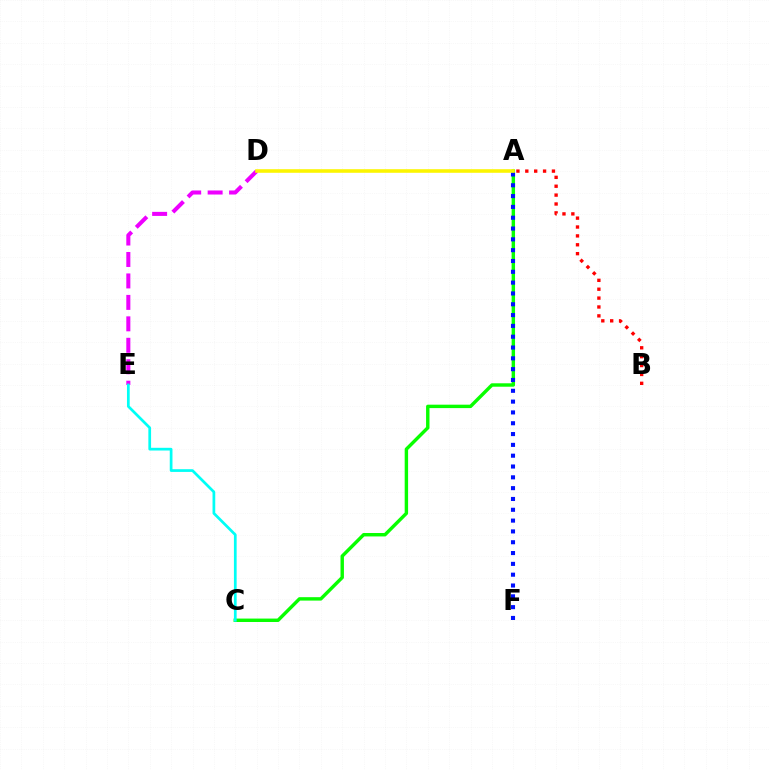{('A', 'C'): [{'color': '#08ff00', 'line_style': 'solid', 'thickness': 2.46}], ('A', 'B'): [{'color': '#ff0000', 'line_style': 'dotted', 'thickness': 2.41}], ('A', 'F'): [{'color': '#0010ff', 'line_style': 'dotted', 'thickness': 2.94}], ('D', 'E'): [{'color': '#ee00ff', 'line_style': 'dashed', 'thickness': 2.91}], ('A', 'D'): [{'color': '#fcf500', 'line_style': 'solid', 'thickness': 2.58}], ('C', 'E'): [{'color': '#00fff6', 'line_style': 'solid', 'thickness': 1.96}]}